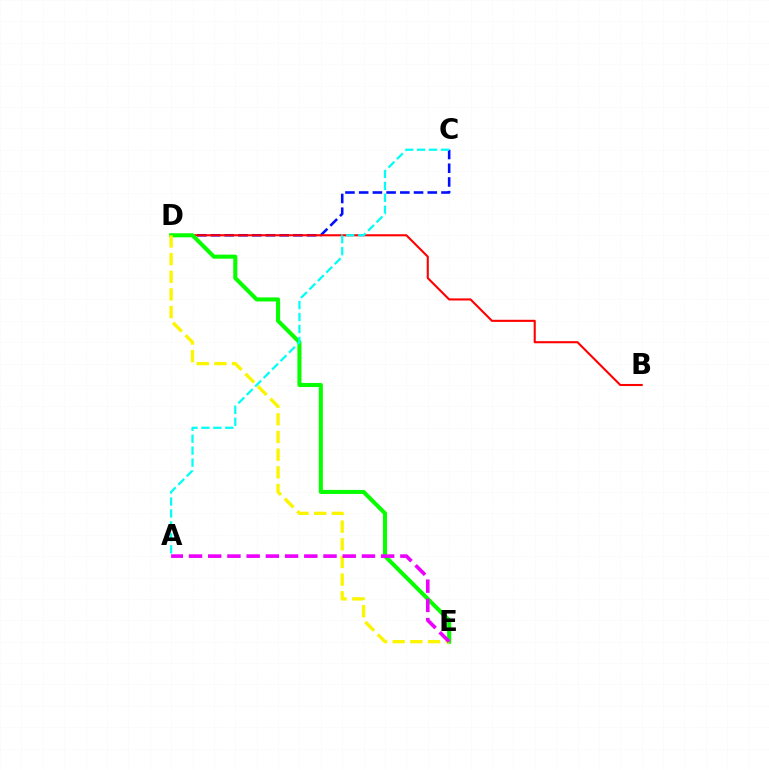{('C', 'D'): [{'color': '#0010ff', 'line_style': 'dashed', 'thickness': 1.86}], ('B', 'D'): [{'color': '#ff0000', 'line_style': 'solid', 'thickness': 1.51}], ('D', 'E'): [{'color': '#08ff00', 'line_style': 'solid', 'thickness': 2.93}, {'color': '#fcf500', 'line_style': 'dashed', 'thickness': 2.4}], ('A', 'C'): [{'color': '#00fff6', 'line_style': 'dashed', 'thickness': 1.62}], ('A', 'E'): [{'color': '#ee00ff', 'line_style': 'dashed', 'thickness': 2.61}]}